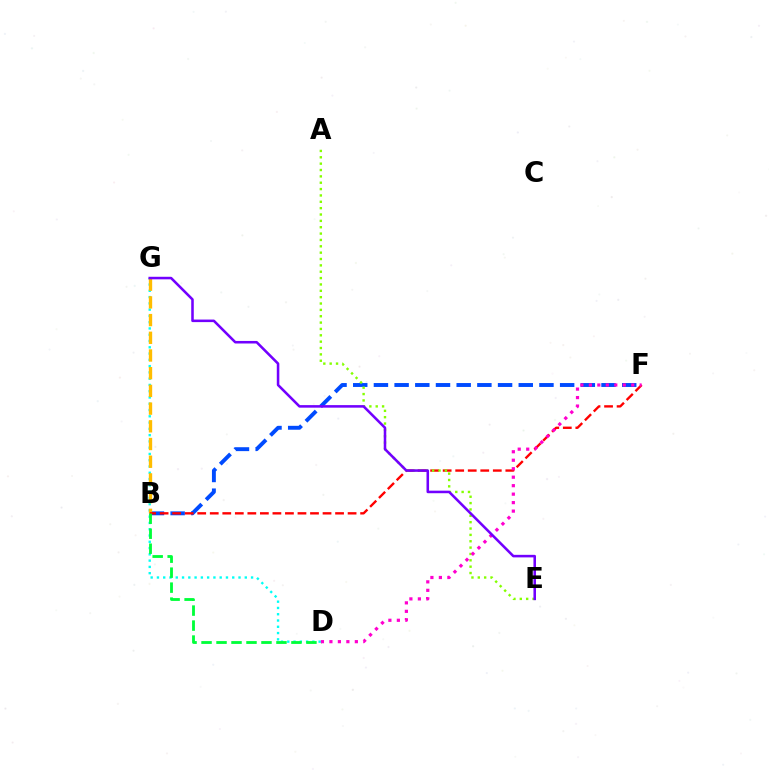{('B', 'F'): [{'color': '#004bff', 'line_style': 'dashed', 'thickness': 2.81}, {'color': '#ff0000', 'line_style': 'dashed', 'thickness': 1.7}], ('D', 'G'): [{'color': '#00fff6', 'line_style': 'dotted', 'thickness': 1.7}], ('B', 'G'): [{'color': '#ffbd00', 'line_style': 'dashed', 'thickness': 2.41}], ('B', 'D'): [{'color': '#00ff39', 'line_style': 'dashed', 'thickness': 2.04}], ('A', 'E'): [{'color': '#84ff00', 'line_style': 'dotted', 'thickness': 1.73}], ('D', 'F'): [{'color': '#ff00cf', 'line_style': 'dotted', 'thickness': 2.3}], ('E', 'G'): [{'color': '#7200ff', 'line_style': 'solid', 'thickness': 1.84}]}